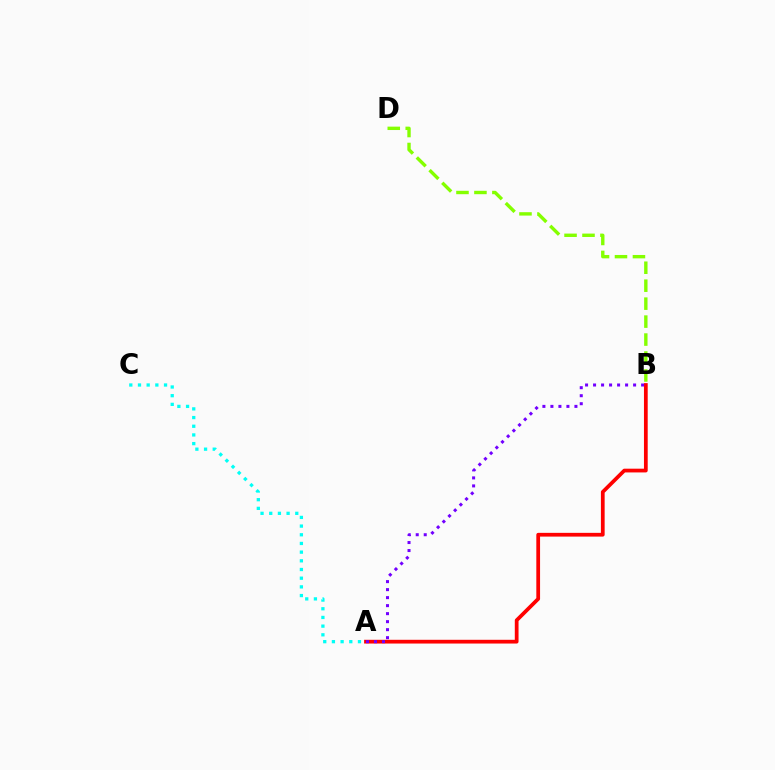{('B', 'D'): [{'color': '#84ff00', 'line_style': 'dashed', 'thickness': 2.44}], ('A', 'B'): [{'color': '#ff0000', 'line_style': 'solid', 'thickness': 2.69}, {'color': '#7200ff', 'line_style': 'dotted', 'thickness': 2.18}], ('A', 'C'): [{'color': '#00fff6', 'line_style': 'dotted', 'thickness': 2.36}]}